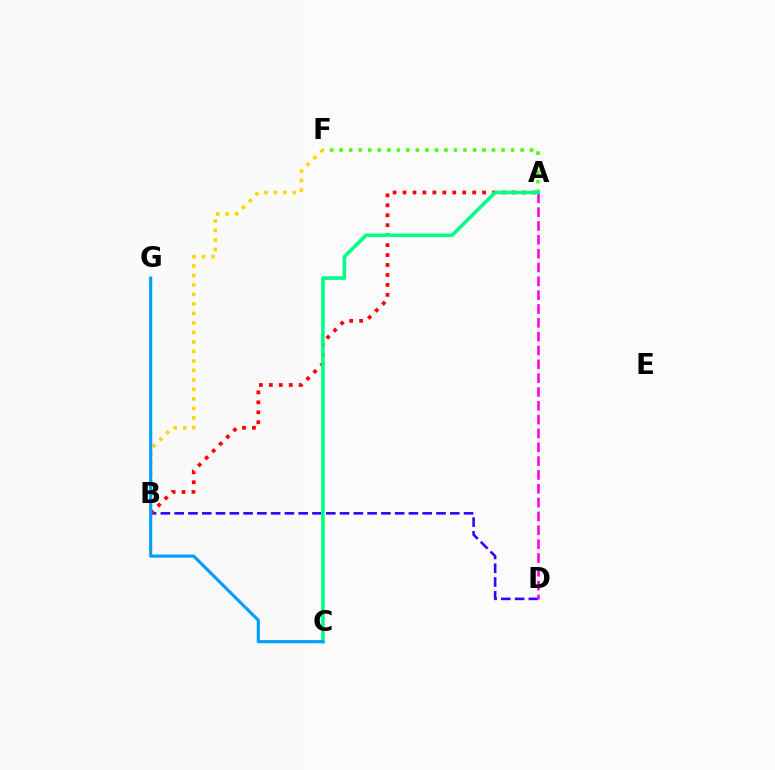{('A', 'F'): [{'color': '#4fff00', 'line_style': 'dotted', 'thickness': 2.59}], ('B', 'D'): [{'color': '#3700ff', 'line_style': 'dashed', 'thickness': 1.87}], ('B', 'F'): [{'color': '#ffd500', 'line_style': 'dotted', 'thickness': 2.58}], ('A', 'B'): [{'color': '#ff0000', 'line_style': 'dotted', 'thickness': 2.7}], ('A', 'D'): [{'color': '#ff00ed', 'line_style': 'dashed', 'thickness': 1.88}], ('A', 'C'): [{'color': '#00ff86', 'line_style': 'solid', 'thickness': 2.59}], ('C', 'G'): [{'color': '#009eff', 'line_style': 'solid', 'thickness': 2.25}]}